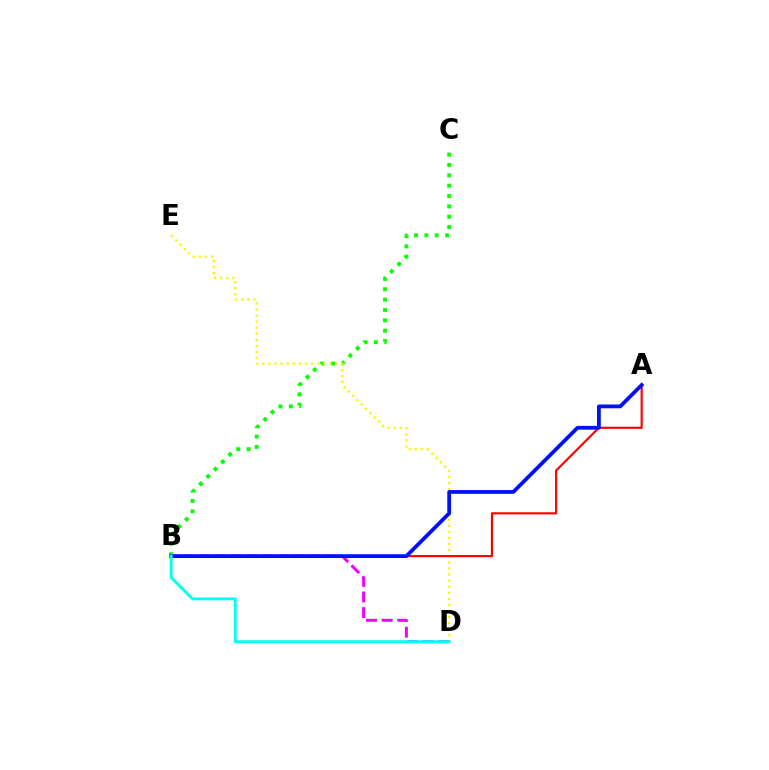{('B', 'C'): [{'color': '#08ff00', 'line_style': 'dotted', 'thickness': 2.81}], ('D', 'E'): [{'color': '#fcf500', 'line_style': 'dotted', 'thickness': 1.65}], ('B', 'D'): [{'color': '#ee00ff', 'line_style': 'dashed', 'thickness': 2.12}, {'color': '#00fff6', 'line_style': 'solid', 'thickness': 2.06}], ('A', 'B'): [{'color': '#ff0000', 'line_style': 'solid', 'thickness': 1.56}, {'color': '#0010ff', 'line_style': 'solid', 'thickness': 2.72}]}